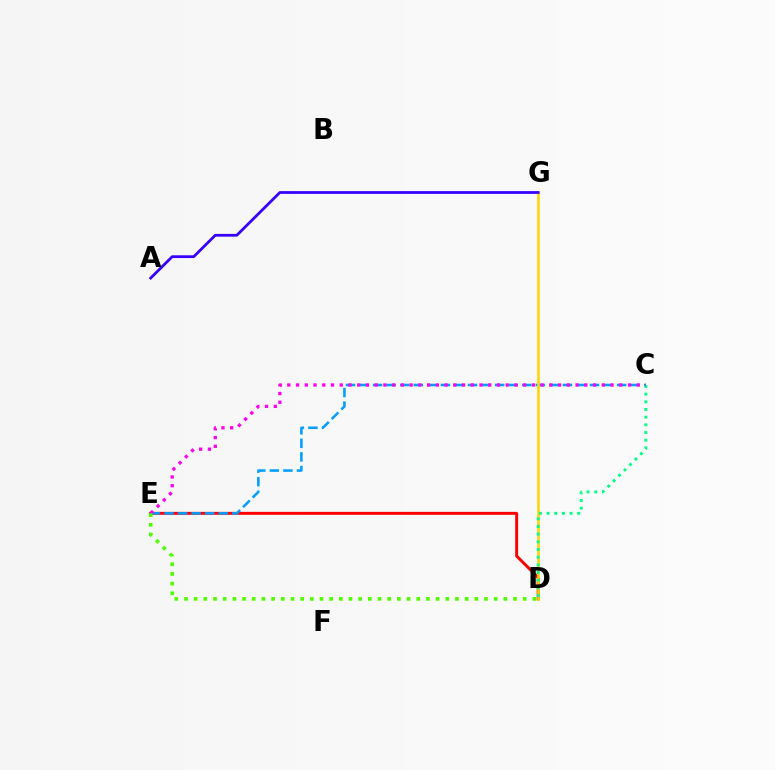{('D', 'E'): [{'color': '#ff0000', 'line_style': 'solid', 'thickness': 2.12}, {'color': '#4fff00', 'line_style': 'dotted', 'thickness': 2.63}], ('C', 'E'): [{'color': '#009eff', 'line_style': 'dashed', 'thickness': 1.84}, {'color': '#ff00ed', 'line_style': 'dotted', 'thickness': 2.37}], ('D', 'G'): [{'color': '#ffd500', 'line_style': 'solid', 'thickness': 1.84}], ('C', 'D'): [{'color': '#00ff86', 'line_style': 'dotted', 'thickness': 2.09}], ('A', 'G'): [{'color': '#3700ff', 'line_style': 'solid', 'thickness': 1.99}]}